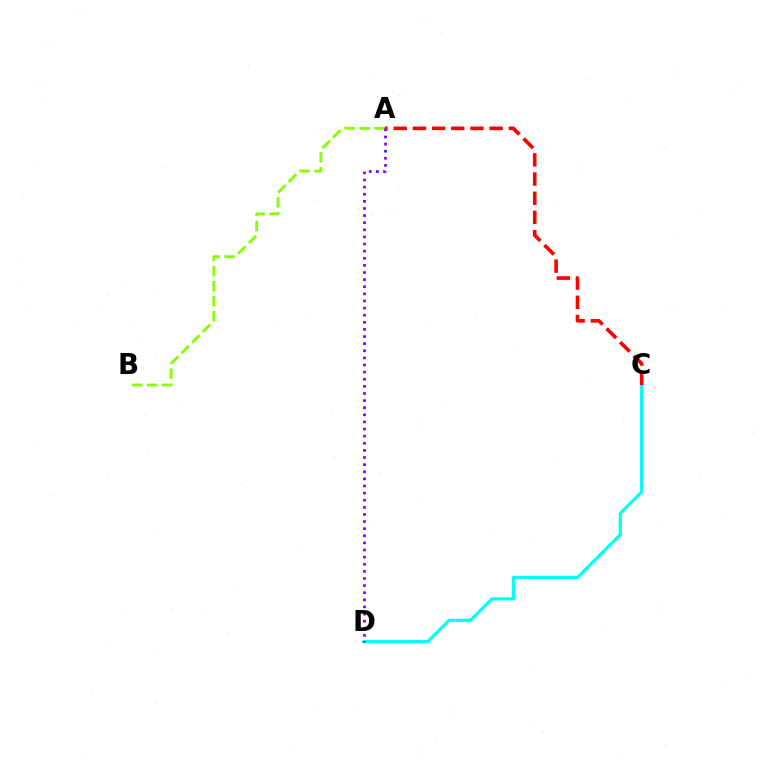{('A', 'B'): [{'color': '#84ff00', 'line_style': 'dashed', 'thickness': 2.05}], ('C', 'D'): [{'color': '#00fff6', 'line_style': 'solid', 'thickness': 2.33}], ('A', 'D'): [{'color': '#7200ff', 'line_style': 'dotted', 'thickness': 1.93}], ('A', 'C'): [{'color': '#ff0000', 'line_style': 'dashed', 'thickness': 2.61}]}